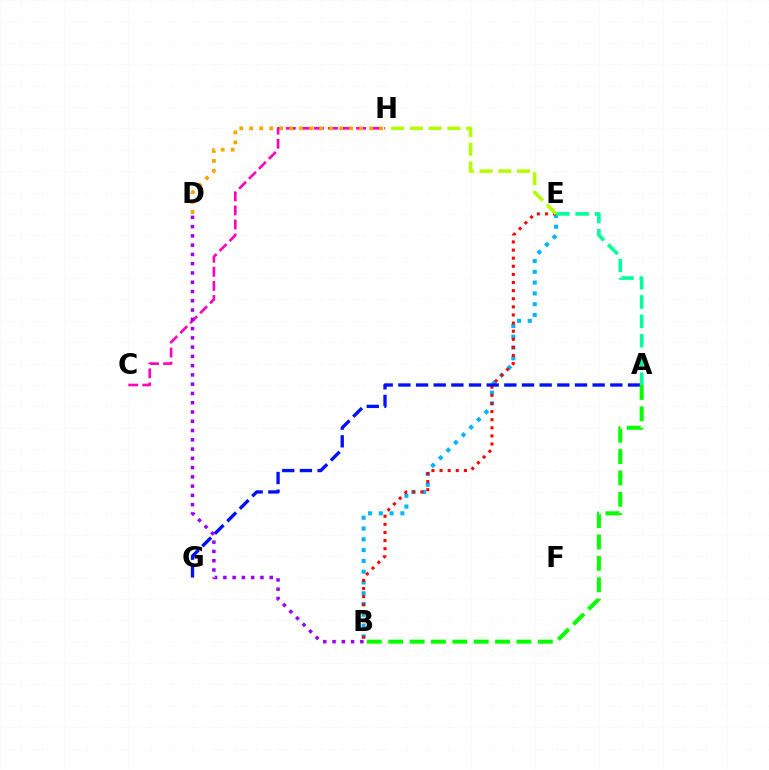{('B', 'E'): [{'color': '#00b5ff', 'line_style': 'dotted', 'thickness': 2.93}, {'color': '#ff0000', 'line_style': 'dotted', 'thickness': 2.2}], ('C', 'H'): [{'color': '#ff00bd', 'line_style': 'dashed', 'thickness': 1.91}], ('A', 'G'): [{'color': '#0010ff', 'line_style': 'dashed', 'thickness': 2.4}], ('D', 'H'): [{'color': '#ffa500', 'line_style': 'dotted', 'thickness': 2.71}], ('B', 'D'): [{'color': '#9b00ff', 'line_style': 'dotted', 'thickness': 2.52}], ('A', 'B'): [{'color': '#08ff00', 'line_style': 'dashed', 'thickness': 2.9}], ('A', 'E'): [{'color': '#00ff9d', 'line_style': 'dashed', 'thickness': 2.62}], ('E', 'H'): [{'color': '#b3ff00', 'line_style': 'dashed', 'thickness': 2.55}]}